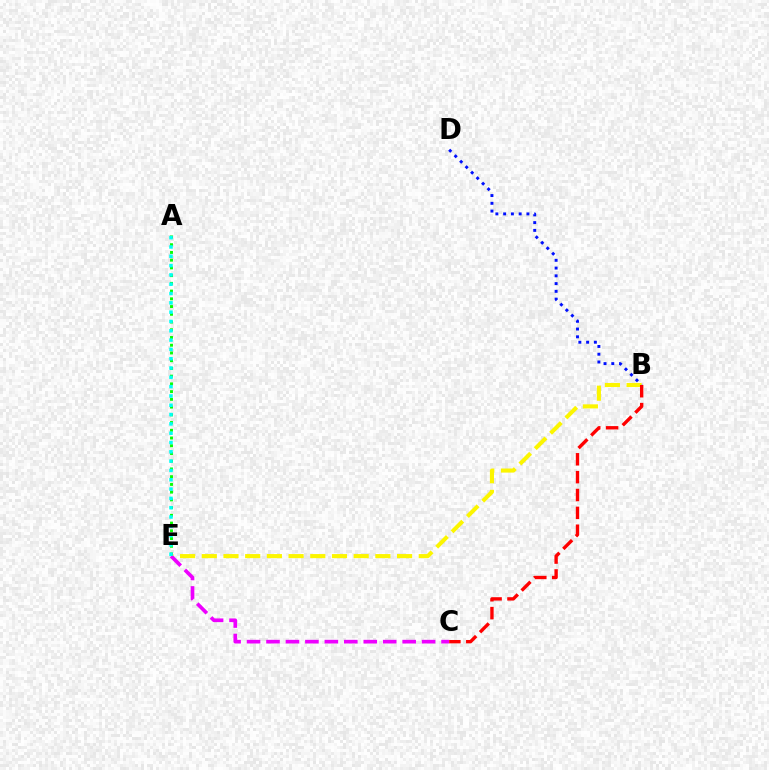{('B', 'D'): [{'color': '#0010ff', 'line_style': 'dotted', 'thickness': 2.11}], ('B', 'E'): [{'color': '#fcf500', 'line_style': 'dashed', 'thickness': 2.95}], ('C', 'E'): [{'color': '#ee00ff', 'line_style': 'dashed', 'thickness': 2.64}], ('B', 'C'): [{'color': '#ff0000', 'line_style': 'dashed', 'thickness': 2.43}], ('A', 'E'): [{'color': '#08ff00', 'line_style': 'dotted', 'thickness': 2.1}, {'color': '#00fff6', 'line_style': 'dotted', 'thickness': 2.53}]}